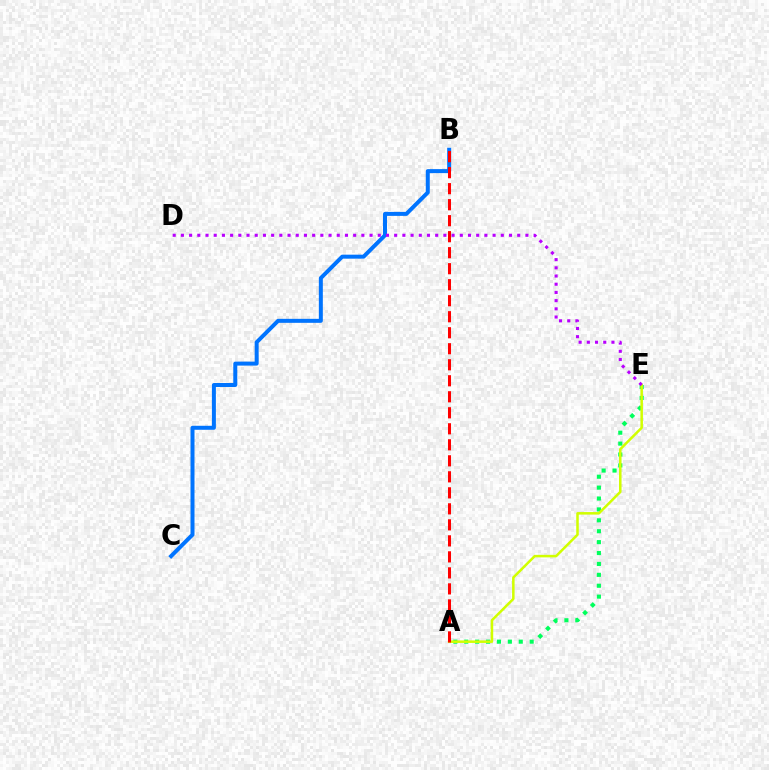{('B', 'C'): [{'color': '#0074ff', 'line_style': 'solid', 'thickness': 2.87}], ('A', 'E'): [{'color': '#00ff5c', 'line_style': 'dotted', 'thickness': 2.96}, {'color': '#d1ff00', 'line_style': 'solid', 'thickness': 1.82}], ('A', 'B'): [{'color': '#ff0000', 'line_style': 'dashed', 'thickness': 2.17}], ('D', 'E'): [{'color': '#b900ff', 'line_style': 'dotted', 'thickness': 2.23}]}